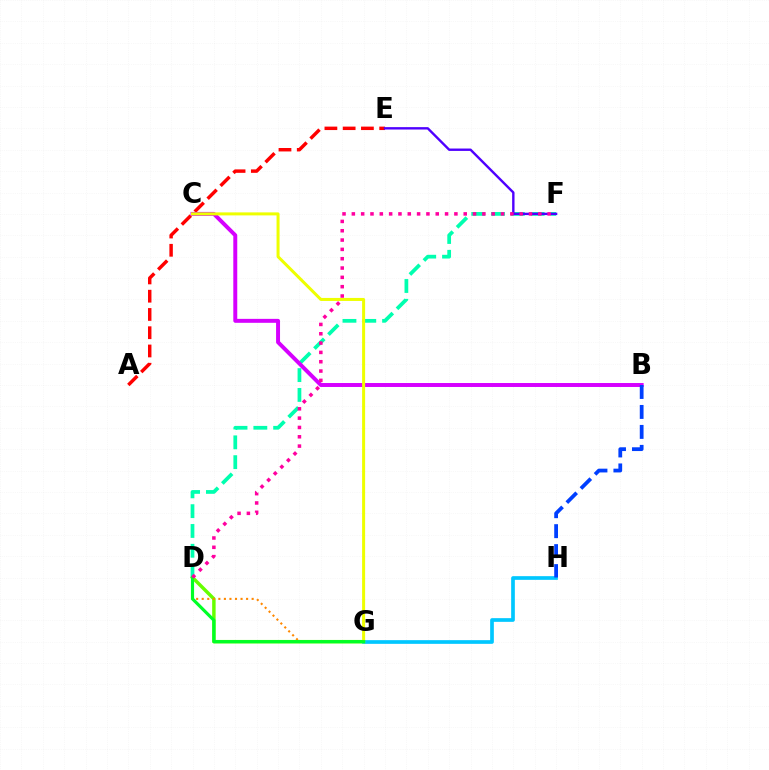{('D', 'G'): [{'color': '#66ff00', 'line_style': 'solid', 'thickness': 2.49}, {'color': '#ff8800', 'line_style': 'dotted', 'thickness': 1.51}, {'color': '#00ff27', 'line_style': 'solid', 'thickness': 2.27}], ('D', 'F'): [{'color': '#00ffaf', 'line_style': 'dashed', 'thickness': 2.69}, {'color': '#ff00a0', 'line_style': 'dotted', 'thickness': 2.53}], ('A', 'E'): [{'color': '#ff0000', 'line_style': 'dashed', 'thickness': 2.48}], ('B', 'C'): [{'color': '#d600ff', 'line_style': 'solid', 'thickness': 2.84}], ('G', 'H'): [{'color': '#00c7ff', 'line_style': 'solid', 'thickness': 2.65}], ('B', 'H'): [{'color': '#003fff', 'line_style': 'dashed', 'thickness': 2.71}], ('C', 'G'): [{'color': '#eeff00', 'line_style': 'solid', 'thickness': 2.17}], ('E', 'F'): [{'color': '#4f00ff', 'line_style': 'solid', 'thickness': 1.72}]}